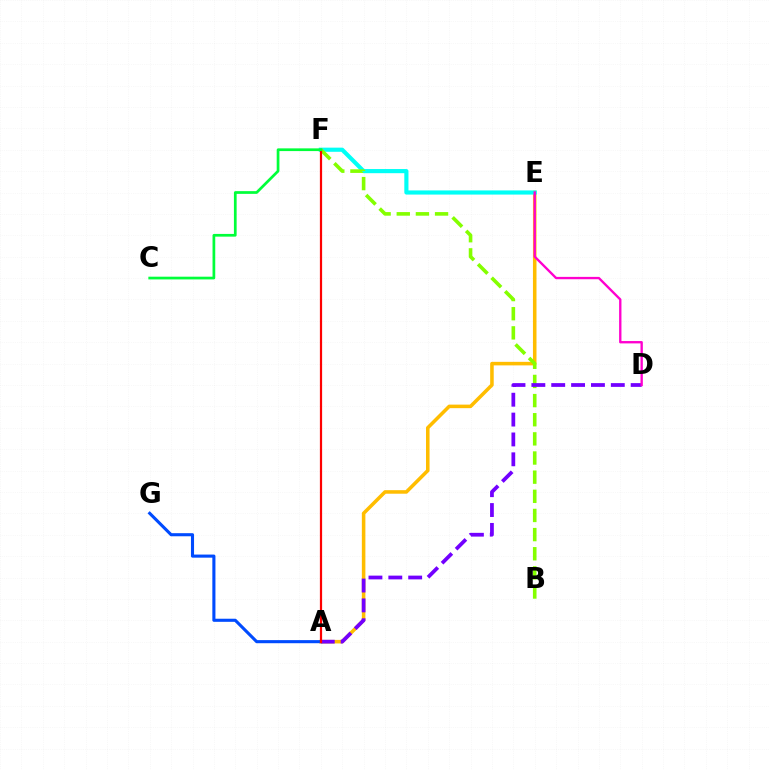{('A', 'E'): [{'color': '#ffbd00', 'line_style': 'solid', 'thickness': 2.55}], ('E', 'F'): [{'color': '#00fff6', 'line_style': 'solid', 'thickness': 2.99}], ('A', 'G'): [{'color': '#004bff', 'line_style': 'solid', 'thickness': 2.23}], ('B', 'F'): [{'color': '#84ff00', 'line_style': 'dashed', 'thickness': 2.6}], ('A', 'D'): [{'color': '#7200ff', 'line_style': 'dashed', 'thickness': 2.7}], ('A', 'F'): [{'color': '#ff0000', 'line_style': 'solid', 'thickness': 1.59}], ('C', 'F'): [{'color': '#00ff39', 'line_style': 'solid', 'thickness': 1.96}], ('D', 'E'): [{'color': '#ff00cf', 'line_style': 'solid', 'thickness': 1.69}]}